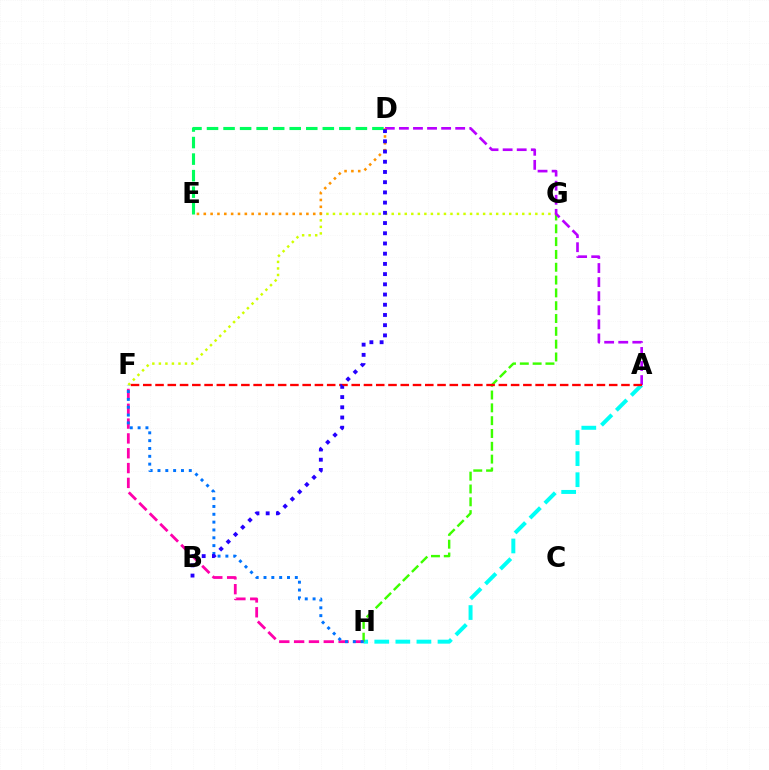{('A', 'H'): [{'color': '#00fff6', 'line_style': 'dashed', 'thickness': 2.86}], ('G', 'H'): [{'color': '#3dff00', 'line_style': 'dashed', 'thickness': 1.74}], ('F', 'H'): [{'color': '#ff00ac', 'line_style': 'dashed', 'thickness': 2.01}, {'color': '#0074ff', 'line_style': 'dotted', 'thickness': 2.13}], ('F', 'G'): [{'color': '#d1ff00', 'line_style': 'dotted', 'thickness': 1.77}], ('A', 'D'): [{'color': '#b900ff', 'line_style': 'dashed', 'thickness': 1.91}], ('A', 'F'): [{'color': '#ff0000', 'line_style': 'dashed', 'thickness': 1.67}], ('D', 'E'): [{'color': '#00ff5c', 'line_style': 'dashed', 'thickness': 2.25}, {'color': '#ff9400', 'line_style': 'dotted', 'thickness': 1.86}], ('B', 'D'): [{'color': '#2500ff', 'line_style': 'dotted', 'thickness': 2.78}]}